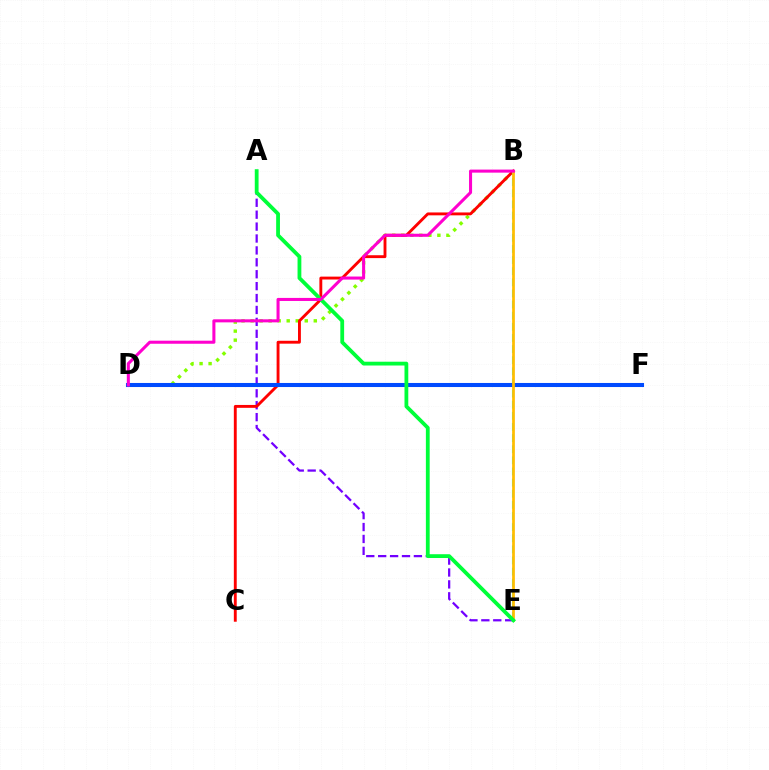{('A', 'E'): [{'color': '#7200ff', 'line_style': 'dashed', 'thickness': 1.62}, {'color': '#00ff39', 'line_style': 'solid', 'thickness': 2.73}], ('B', 'D'): [{'color': '#84ff00', 'line_style': 'dotted', 'thickness': 2.45}, {'color': '#ff00cf', 'line_style': 'solid', 'thickness': 2.2}], ('B', 'C'): [{'color': '#ff0000', 'line_style': 'solid', 'thickness': 2.07}], ('B', 'E'): [{'color': '#00fff6', 'line_style': 'dashed', 'thickness': 1.51}, {'color': '#ffbd00', 'line_style': 'solid', 'thickness': 1.97}], ('D', 'F'): [{'color': '#004bff', 'line_style': 'solid', 'thickness': 2.92}]}